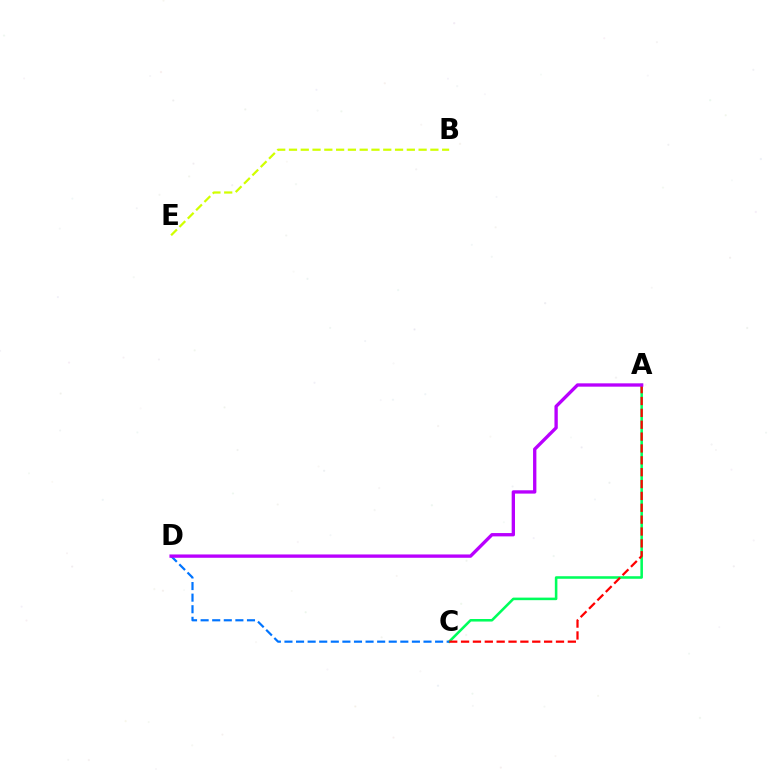{('A', 'C'): [{'color': '#00ff5c', 'line_style': 'solid', 'thickness': 1.84}, {'color': '#ff0000', 'line_style': 'dashed', 'thickness': 1.61}], ('B', 'E'): [{'color': '#d1ff00', 'line_style': 'dashed', 'thickness': 1.6}], ('C', 'D'): [{'color': '#0074ff', 'line_style': 'dashed', 'thickness': 1.57}], ('A', 'D'): [{'color': '#b900ff', 'line_style': 'solid', 'thickness': 2.4}]}